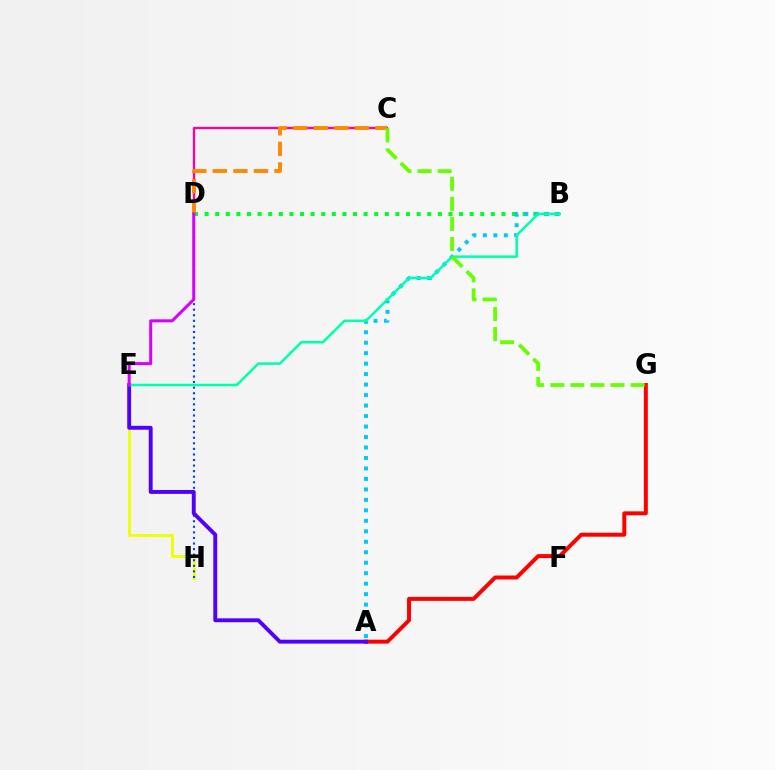{('C', 'D'): [{'color': '#ff00a0', 'line_style': 'solid', 'thickness': 1.66}, {'color': '#ff8800', 'line_style': 'dashed', 'thickness': 2.79}], ('E', 'H'): [{'color': '#eeff00', 'line_style': 'solid', 'thickness': 2.07}], ('B', 'D'): [{'color': '#00ff27', 'line_style': 'dotted', 'thickness': 2.88}], ('D', 'H'): [{'color': '#003fff', 'line_style': 'dotted', 'thickness': 1.51}], ('A', 'G'): [{'color': '#ff0000', 'line_style': 'solid', 'thickness': 2.86}], ('A', 'E'): [{'color': '#4f00ff', 'line_style': 'solid', 'thickness': 2.8}], ('A', 'B'): [{'color': '#00c7ff', 'line_style': 'dotted', 'thickness': 2.85}], ('B', 'E'): [{'color': '#00ffaf', 'line_style': 'solid', 'thickness': 1.83}], ('C', 'G'): [{'color': '#66ff00', 'line_style': 'dashed', 'thickness': 2.73}], ('D', 'E'): [{'color': '#d600ff', 'line_style': 'solid', 'thickness': 2.17}]}